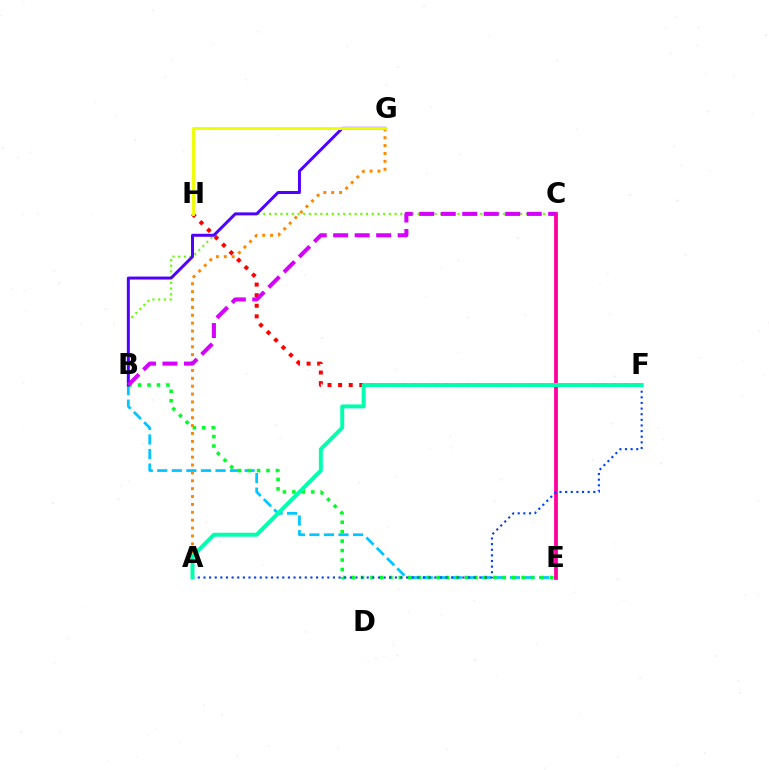{('B', 'C'): [{'color': '#66ff00', 'line_style': 'dotted', 'thickness': 1.55}, {'color': '#d600ff', 'line_style': 'dashed', 'thickness': 2.92}], ('B', 'E'): [{'color': '#00c7ff', 'line_style': 'dashed', 'thickness': 1.98}, {'color': '#00ff27', 'line_style': 'dotted', 'thickness': 2.57}], ('C', 'E'): [{'color': '#ff00a0', 'line_style': 'solid', 'thickness': 2.73}], ('A', 'G'): [{'color': '#ff8800', 'line_style': 'dotted', 'thickness': 2.14}], ('F', 'H'): [{'color': '#ff0000', 'line_style': 'dotted', 'thickness': 2.88}], ('B', 'G'): [{'color': '#4f00ff', 'line_style': 'solid', 'thickness': 2.14}], ('A', 'F'): [{'color': '#003fff', 'line_style': 'dotted', 'thickness': 1.53}, {'color': '#00ffaf', 'line_style': 'solid', 'thickness': 2.84}], ('G', 'H'): [{'color': '#eeff00', 'line_style': 'solid', 'thickness': 2.08}]}